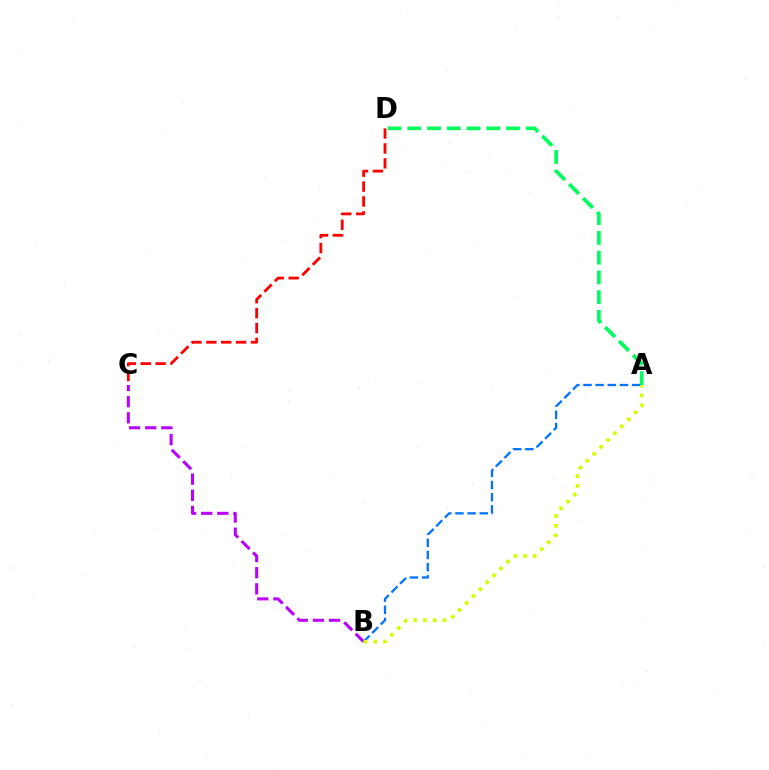{('A', 'D'): [{'color': '#00ff5c', 'line_style': 'dashed', 'thickness': 2.68}], ('B', 'C'): [{'color': '#b900ff', 'line_style': 'dashed', 'thickness': 2.19}], ('A', 'B'): [{'color': '#0074ff', 'line_style': 'dashed', 'thickness': 1.65}, {'color': '#d1ff00', 'line_style': 'dotted', 'thickness': 2.65}], ('C', 'D'): [{'color': '#ff0000', 'line_style': 'dashed', 'thickness': 2.02}]}